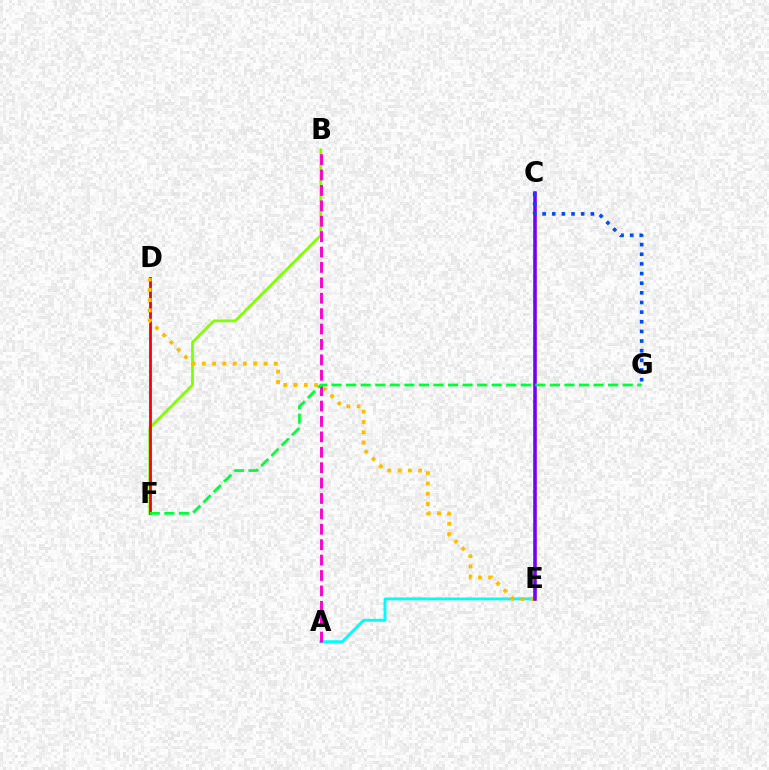{('B', 'F'): [{'color': '#84ff00', 'line_style': 'solid', 'thickness': 1.99}], ('A', 'E'): [{'color': '#00fff6', 'line_style': 'solid', 'thickness': 2.08}], ('D', 'F'): [{'color': '#ff0000', 'line_style': 'solid', 'thickness': 2.02}], ('D', 'E'): [{'color': '#ffbd00', 'line_style': 'dotted', 'thickness': 2.79}], ('C', 'E'): [{'color': '#7200ff', 'line_style': 'solid', 'thickness': 2.58}], ('A', 'B'): [{'color': '#ff00cf', 'line_style': 'dashed', 'thickness': 2.09}], ('C', 'G'): [{'color': '#004bff', 'line_style': 'dotted', 'thickness': 2.62}], ('F', 'G'): [{'color': '#00ff39', 'line_style': 'dashed', 'thickness': 1.98}]}